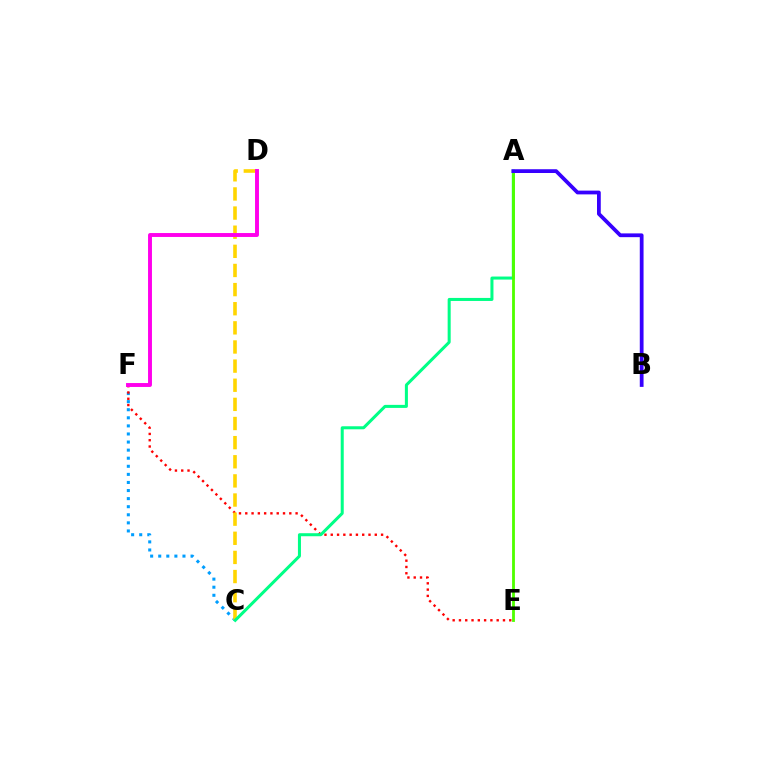{('C', 'F'): [{'color': '#009eff', 'line_style': 'dotted', 'thickness': 2.2}], ('E', 'F'): [{'color': '#ff0000', 'line_style': 'dotted', 'thickness': 1.71}], ('C', 'D'): [{'color': '#ffd500', 'line_style': 'dashed', 'thickness': 2.6}], ('A', 'C'): [{'color': '#00ff86', 'line_style': 'solid', 'thickness': 2.18}], ('A', 'E'): [{'color': '#4fff00', 'line_style': 'solid', 'thickness': 2.03}], ('D', 'F'): [{'color': '#ff00ed', 'line_style': 'solid', 'thickness': 2.82}], ('A', 'B'): [{'color': '#3700ff', 'line_style': 'solid', 'thickness': 2.71}]}